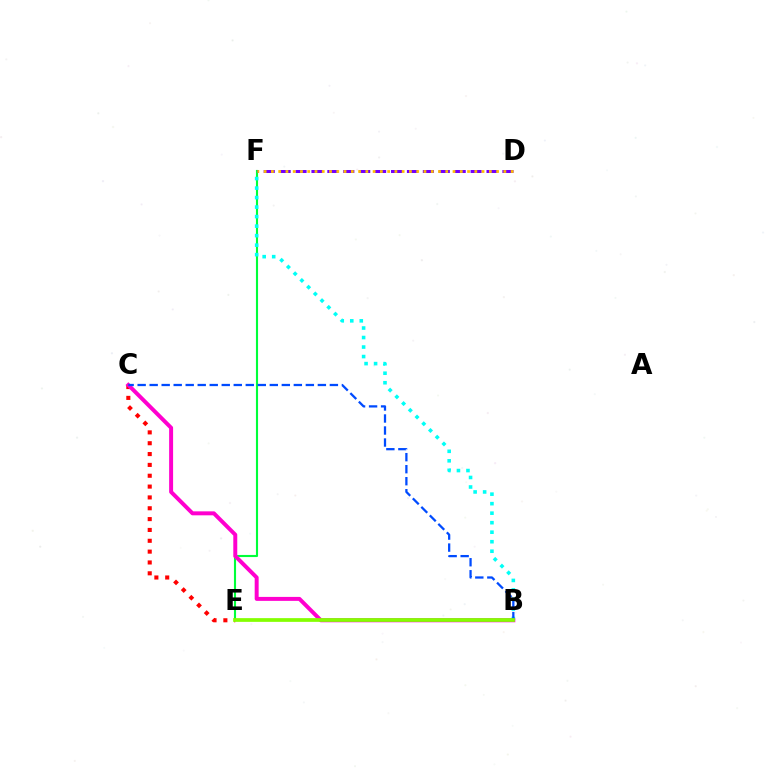{('E', 'F'): [{'color': '#00ff39', 'line_style': 'solid', 'thickness': 1.52}], ('C', 'E'): [{'color': '#ff0000', 'line_style': 'dotted', 'thickness': 2.95}], ('B', 'F'): [{'color': '#00fff6', 'line_style': 'dotted', 'thickness': 2.58}], ('D', 'F'): [{'color': '#7200ff', 'line_style': 'dashed', 'thickness': 2.16}, {'color': '#ffbd00', 'line_style': 'dotted', 'thickness': 1.97}], ('B', 'C'): [{'color': '#ff00cf', 'line_style': 'solid', 'thickness': 2.85}, {'color': '#004bff', 'line_style': 'dashed', 'thickness': 1.63}], ('B', 'E'): [{'color': '#84ff00', 'line_style': 'solid', 'thickness': 2.68}]}